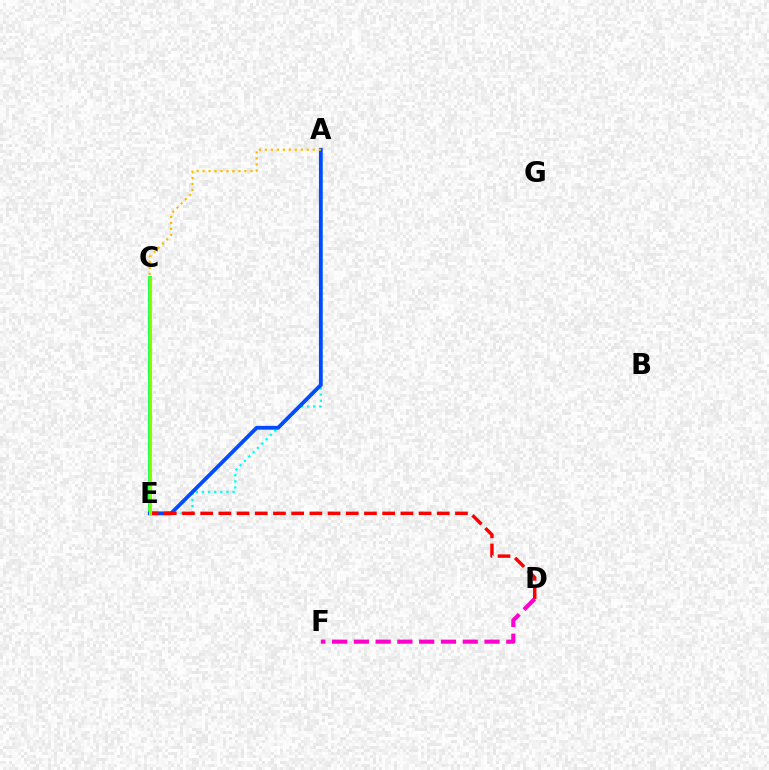{('C', 'E'): [{'color': '#00ff39', 'line_style': 'solid', 'thickness': 2.66}, {'color': '#7200ff', 'line_style': 'solid', 'thickness': 2.11}, {'color': '#84ff00', 'line_style': 'solid', 'thickness': 2.23}], ('A', 'E'): [{'color': '#00fff6', 'line_style': 'dotted', 'thickness': 1.66}, {'color': '#004bff', 'line_style': 'solid', 'thickness': 2.75}], ('D', 'F'): [{'color': '#ff00cf', 'line_style': 'dashed', 'thickness': 2.96}], ('D', 'E'): [{'color': '#ff0000', 'line_style': 'dashed', 'thickness': 2.47}], ('A', 'C'): [{'color': '#ffbd00', 'line_style': 'dotted', 'thickness': 1.62}]}